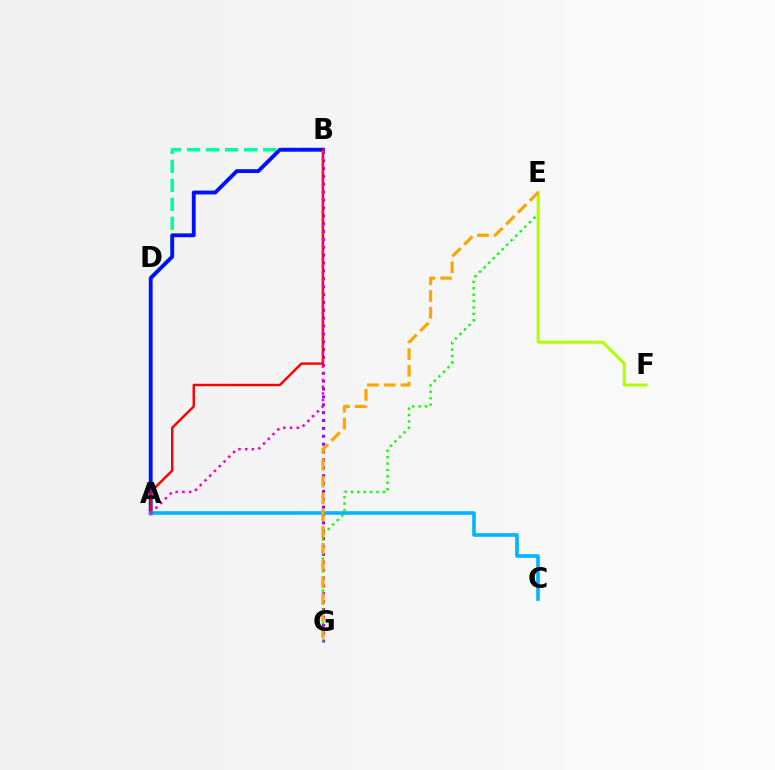{('B', 'D'): [{'color': '#00ff9d', 'line_style': 'dashed', 'thickness': 2.58}], ('B', 'G'): [{'color': '#9b00ff', 'line_style': 'dotted', 'thickness': 2.14}], ('E', 'G'): [{'color': '#08ff00', 'line_style': 'dotted', 'thickness': 1.74}, {'color': '#ffa500', 'line_style': 'dashed', 'thickness': 2.28}], ('A', 'B'): [{'color': '#0010ff', 'line_style': 'solid', 'thickness': 2.78}, {'color': '#ff0000', 'line_style': 'solid', 'thickness': 1.74}, {'color': '#ff00bd', 'line_style': 'dotted', 'thickness': 1.82}], ('E', 'F'): [{'color': '#b3ff00', 'line_style': 'solid', 'thickness': 2.18}], ('A', 'C'): [{'color': '#00b5ff', 'line_style': 'solid', 'thickness': 2.61}]}